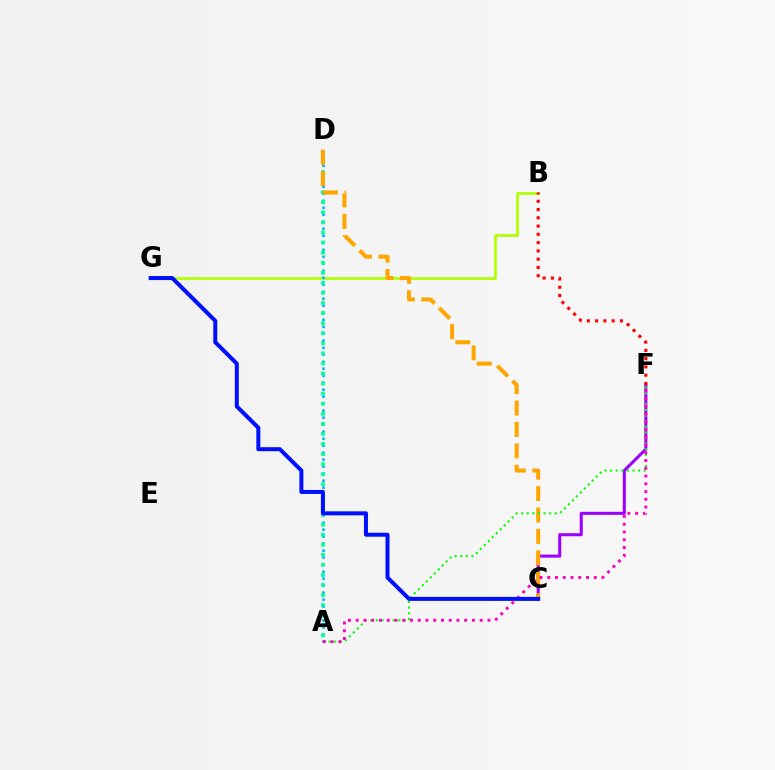{('B', 'G'): [{'color': '#b3ff00', 'line_style': 'solid', 'thickness': 1.97}], ('C', 'F'): [{'color': '#9b00ff', 'line_style': 'solid', 'thickness': 2.19}], ('A', 'D'): [{'color': '#00b5ff', 'line_style': 'dotted', 'thickness': 1.9}, {'color': '#00ff9d', 'line_style': 'dotted', 'thickness': 2.74}], ('C', 'D'): [{'color': '#ffa500', 'line_style': 'dashed', 'thickness': 2.91}], ('A', 'F'): [{'color': '#08ff00', 'line_style': 'dotted', 'thickness': 1.52}, {'color': '#ff00bd', 'line_style': 'dotted', 'thickness': 2.11}], ('C', 'G'): [{'color': '#0010ff', 'line_style': 'solid', 'thickness': 2.89}], ('B', 'F'): [{'color': '#ff0000', 'line_style': 'dotted', 'thickness': 2.25}]}